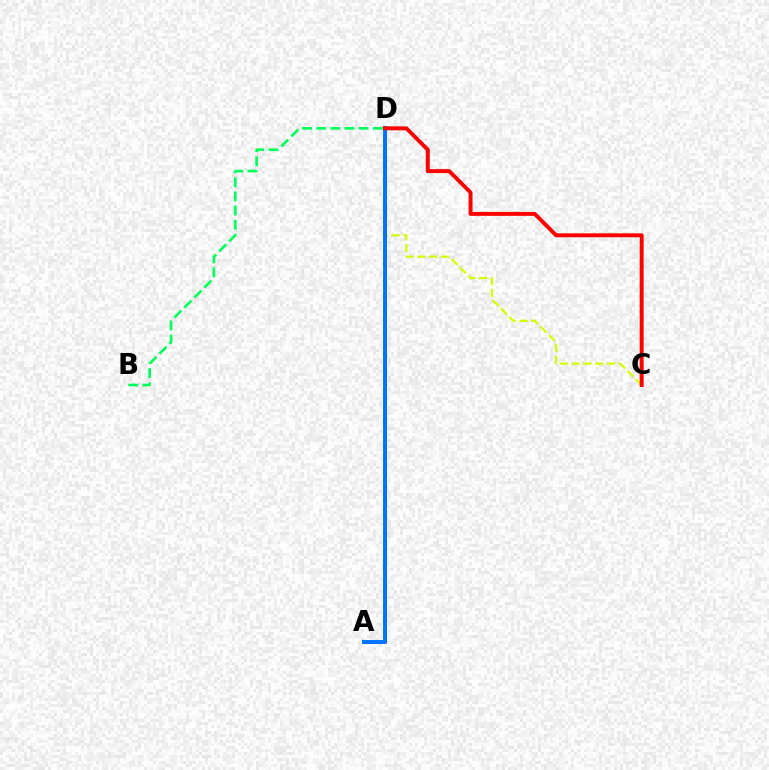{('C', 'D'): [{'color': '#d1ff00', 'line_style': 'dashed', 'thickness': 1.6}, {'color': '#ff0000', 'line_style': 'solid', 'thickness': 2.83}], ('A', 'D'): [{'color': '#b900ff', 'line_style': 'solid', 'thickness': 1.9}, {'color': '#0074ff', 'line_style': 'solid', 'thickness': 2.84}], ('B', 'D'): [{'color': '#00ff5c', 'line_style': 'dashed', 'thickness': 1.92}]}